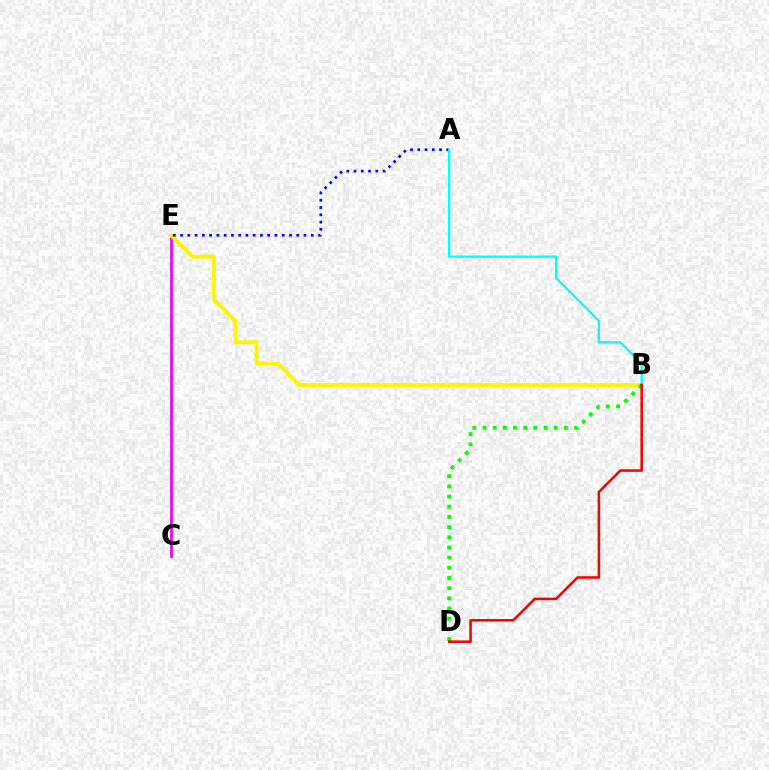{('C', 'E'): [{'color': '#ee00ff', 'line_style': 'solid', 'thickness': 1.96}], ('B', 'E'): [{'color': '#fcf500', 'line_style': 'solid', 'thickness': 2.74}], ('A', 'E'): [{'color': '#0010ff', 'line_style': 'dotted', 'thickness': 1.97}], ('B', 'D'): [{'color': '#08ff00', 'line_style': 'dotted', 'thickness': 2.76}, {'color': '#ff0000', 'line_style': 'solid', 'thickness': 1.84}], ('A', 'B'): [{'color': '#00fff6', 'line_style': 'solid', 'thickness': 1.63}]}